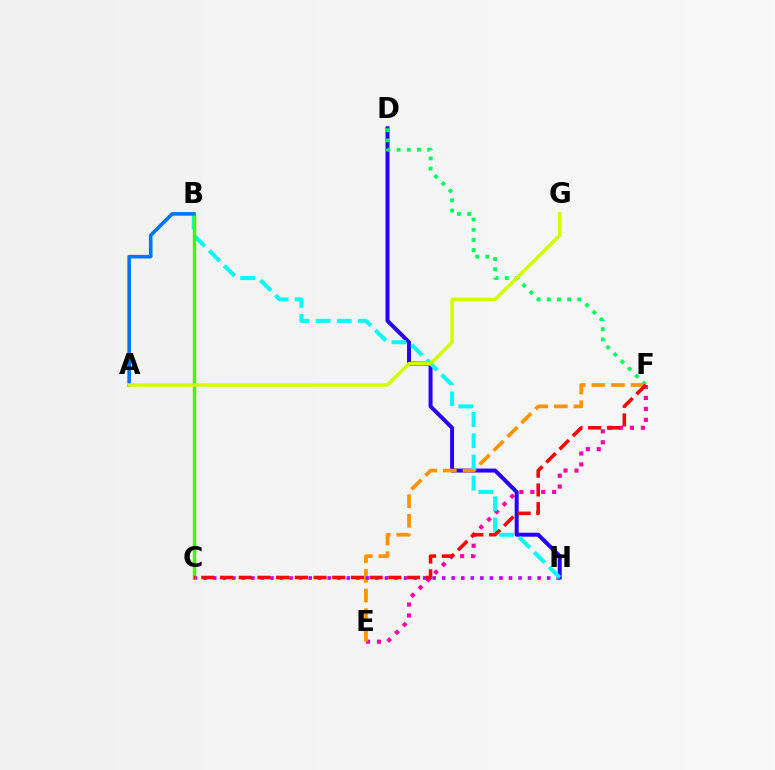{('E', 'F'): [{'color': '#ff00ac', 'line_style': 'dotted', 'thickness': 2.97}, {'color': '#ff9400', 'line_style': 'dashed', 'thickness': 2.67}], ('D', 'H'): [{'color': '#2500ff', 'line_style': 'solid', 'thickness': 2.86}], ('C', 'H'): [{'color': '#b900ff', 'line_style': 'dotted', 'thickness': 2.59}], ('D', 'F'): [{'color': '#00ff5c', 'line_style': 'dotted', 'thickness': 2.76}], ('B', 'H'): [{'color': '#00fff6', 'line_style': 'dashed', 'thickness': 2.87}], ('B', 'C'): [{'color': '#3dff00', 'line_style': 'solid', 'thickness': 2.48}], ('C', 'F'): [{'color': '#ff0000', 'line_style': 'dashed', 'thickness': 2.54}], ('A', 'B'): [{'color': '#0074ff', 'line_style': 'solid', 'thickness': 2.59}], ('A', 'G'): [{'color': '#d1ff00', 'line_style': 'solid', 'thickness': 2.5}]}